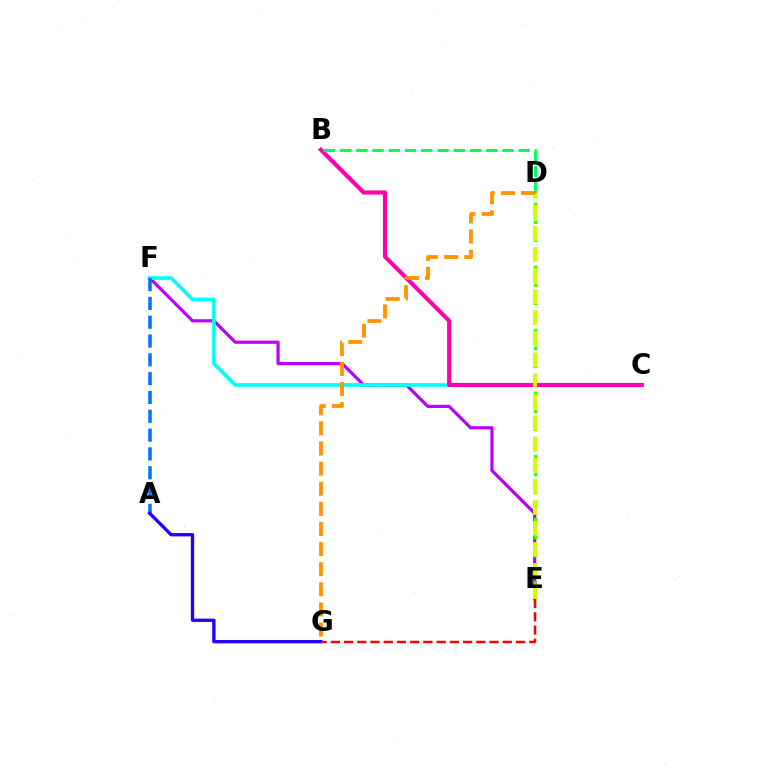{('E', 'F'): [{'color': '#b900ff', 'line_style': 'solid', 'thickness': 2.3}], ('C', 'F'): [{'color': '#00fff6', 'line_style': 'solid', 'thickness': 2.61}], ('D', 'E'): [{'color': '#3dff00', 'line_style': 'dotted', 'thickness': 2.45}, {'color': '#d1ff00', 'line_style': 'dashed', 'thickness': 2.86}], ('B', 'C'): [{'color': '#ff00ac', 'line_style': 'solid', 'thickness': 2.98}], ('B', 'D'): [{'color': '#00ff5c', 'line_style': 'dashed', 'thickness': 2.2}], ('A', 'F'): [{'color': '#0074ff', 'line_style': 'dashed', 'thickness': 2.56}], ('A', 'G'): [{'color': '#2500ff', 'line_style': 'solid', 'thickness': 2.4}], ('E', 'G'): [{'color': '#ff0000', 'line_style': 'dashed', 'thickness': 1.8}], ('D', 'G'): [{'color': '#ff9400', 'line_style': 'dashed', 'thickness': 2.73}]}